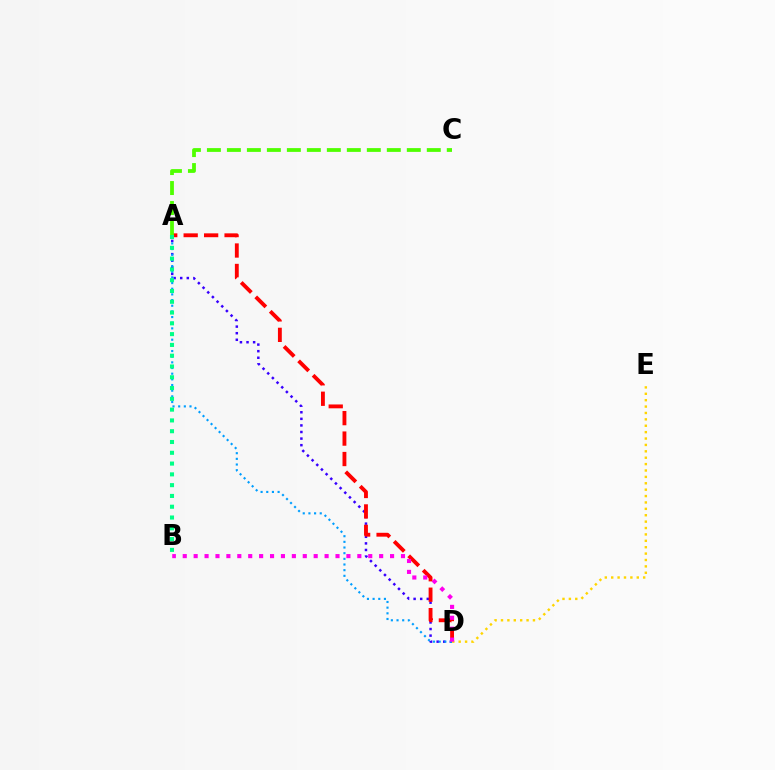{('A', 'D'): [{'color': '#3700ff', 'line_style': 'dotted', 'thickness': 1.79}, {'color': '#ff0000', 'line_style': 'dashed', 'thickness': 2.78}, {'color': '#009eff', 'line_style': 'dotted', 'thickness': 1.54}], ('A', 'C'): [{'color': '#4fff00', 'line_style': 'dashed', 'thickness': 2.72}], ('D', 'E'): [{'color': '#ffd500', 'line_style': 'dotted', 'thickness': 1.74}], ('B', 'D'): [{'color': '#ff00ed', 'line_style': 'dotted', 'thickness': 2.96}], ('A', 'B'): [{'color': '#00ff86', 'line_style': 'dotted', 'thickness': 2.93}]}